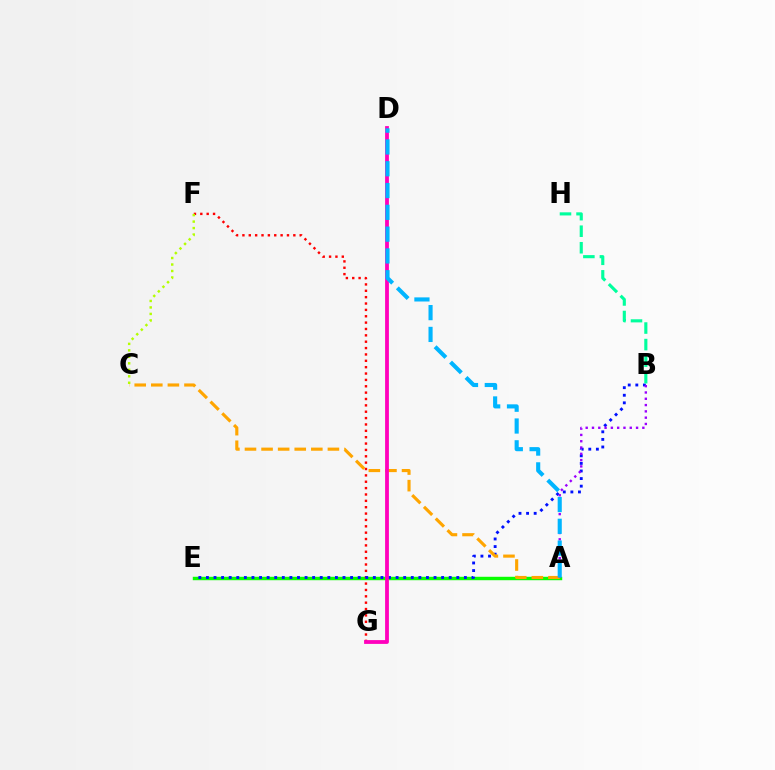{('A', 'E'): [{'color': '#08ff00', 'line_style': 'solid', 'thickness': 2.47}], ('F', 'G'): [{'color': '#ff0000', 'line_style': 'dotted', 'thickness': 1.73}], ('B', 'E'): [{'color': '#0010ff', 'line_style': 'dotted', 'thickness': 2.06}], ('B', 'H'): [{'color': '#00ff9d', 'line_style': 'dashed', 'thickness': 2.25}], ('C', 'F'): [{'color': '#b3ff00', 'line_style': 'dotted', 'thickness': 1.76}], ('A', 'C'): [{'color': '#ffa500', 'line_style': 'dashed', 'thickness': 2.25}], ('D', 'G'): [{'color': '#ff00bd', 'line_style': 'solid', 'thickness': 2.73}], ('A', 'B'): [{'color': '#9b00ff', 'line_style': 'dotted', 'thickness': 1.71}], ('A', 'D'): [{'color': '#00b5ff', 'line_style': 'dashed', 'thickness': 2.96}]}